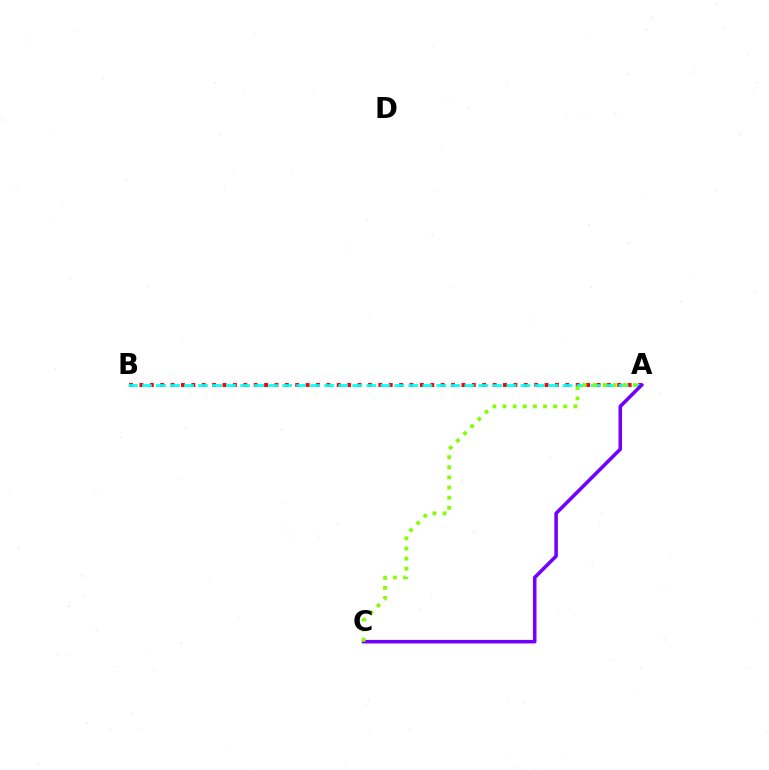{('A', 'B'): [{'color': '#ff0000', 'line_style': 'dotted', 'thickness': 2.82}, {'color': '#00fff6', 'line_style': 'dashed', 'thickness': 1.9}], ('A', 'C'): [{'color': '#7200ff', 'line_style': 'solid', 'thickness': 2.55}, {'color': '#84ff00', 'line_style': 'dotted', 'thickness': 2.75}]}